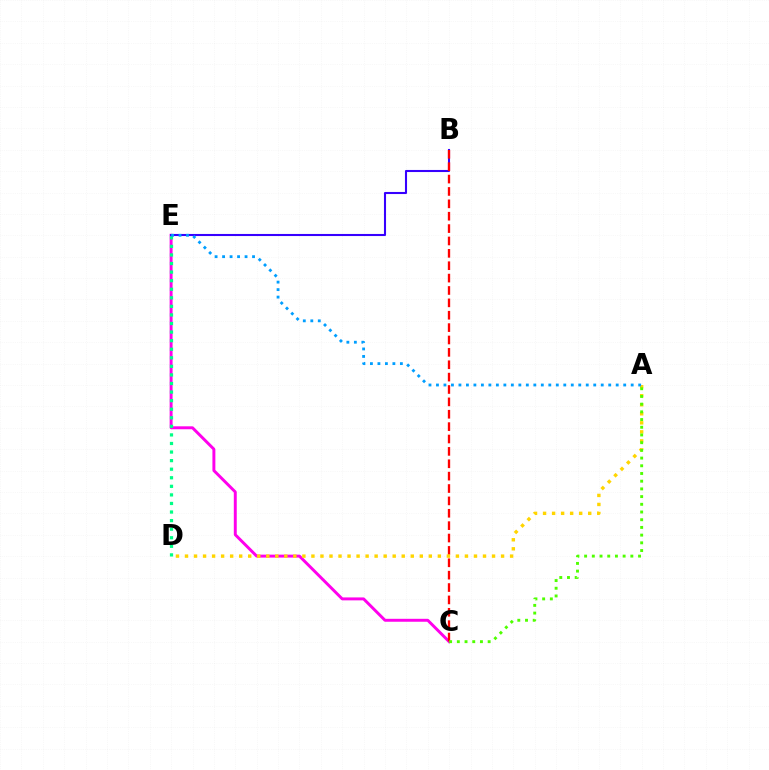{('C', 'E'): [{'color': '#ff00ed', 'line_style': 'solid', 'thickness': 2.12}], ('B', 'E'): [{'color': '#3700ff', 'line_style': 'solid', 'thickness': 1.5}], ('D', 'E'): [{'color': '#00ff86', 'line_style': 'dotted', 'thickness': 2.33}], ('B', 'C'): [{'color': '#ff0000', 'line_style': 'dashed', 'thickness': 1.68}], ('A', 'D'): [{'color': '#ffd500', 'line_style': 'dotted', 'thickness': 2.45}], ('A', 'E'): [{'color': '#009eff', 'line_style': 'dotted', 'thickness': 2.03}], ('A', 'C'): [{'color': '#4fff00', 'line_style': 'dotted', 'thickness': 2.09}]}